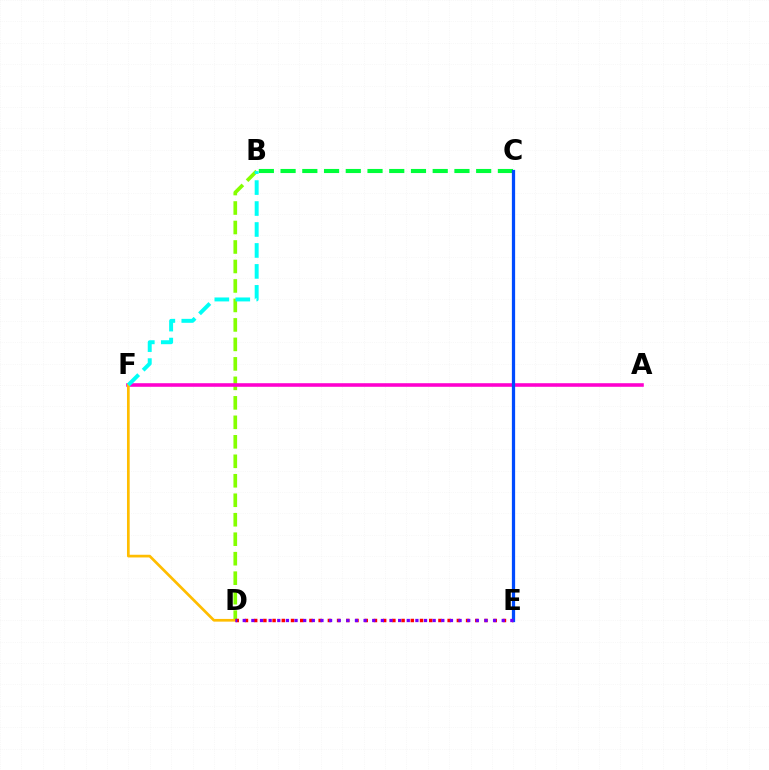{('B', 'C'): [{'color': '#00ff39', 'line_style': 'dashed', 'thickness': 2.95}], ('B', 'D'): [{'color': '#84ff00', 'line_style': 'dashed', 'thickness': 2.65}], ('A', 'F'): [{'color': '#ff00cf', 'line_style': 'solid', 'thickness': 2.57}], ('D', 'F'): [{'color': '#ffbd00', 'line_style': 'solid', 'thickness': 1.95}], ('D', 'E'): [{'color': '#ff0000', 'line_style': 'dotted', 'thickness': 2.5}, {'color': '#7200ff', 'line_style': 'dotted', 'thickness': 2.35}], ('B', 'F'): [{'color': '#00fff6', 'line_style': 'dashed', 'thickness': 2.85}], ('C', 'E'): [{'color': '#004bff', 'line_style': 'solid', 'thickness': 2.34}]}